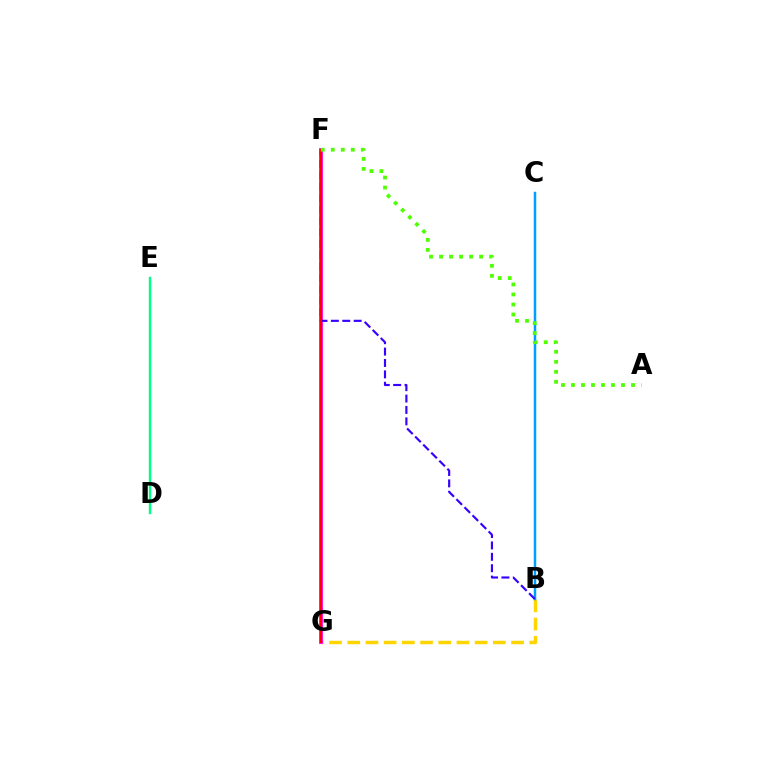{('B', 'G'): [{'color': '#ffd500', 'line_style': 'dashed', 'thickness': 2.47}], ('B', 'C'): [{'color': '#009eff', 'line_style': 'solid', 'thickness': 1.79}], ('F', 'G'): [{'color': '#ff00ed', 'line_style': 'solid', 'thickness': 2.73}, {'color': '#ff0000', 'line_style': 'solid', 'thickness': 1.57}], ('B', 'F'): [{'color': '#3700ff', 'line_style': 'dashed', 'thickness': 1.55}], ('D', 'E'): [{'color': '#00ff86', 'line_style': 'solid', 'thickness': 1.74}], ('A', 'F'): [{'color': '#4fff00', 'line_style': 'dotted', 'thickness': 2.72}]}